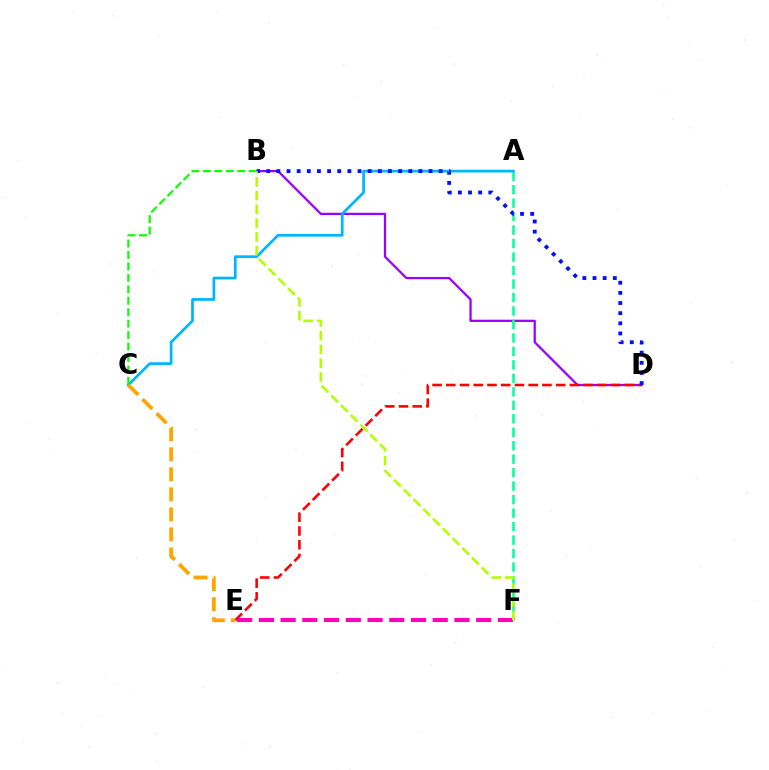{('B', 'D'): [{'color': '#9b00ff', 'line_style': 'solid', 'thickness': 1.62}, {'color': '#0010ff', 'line_style': 'dotted', 'thickness': 2.76}], ('A', 'F'): [{'color': '#00ff9d', 'line_style': 'dashed', 'thickness': 1.83}], ('A', 'C'): [{'color': '#00b5ff', 'line_style': 'solid', 'thickness': 1.95}], ('D', 'E'): [{'color': '#ff0000', 'line_style': 'dashed', 'thickness': 1.87}], ('E', 'F'): [{'color': '#ff00bd', 'line_style': 'dashed', 'thickness': 2.95}], ('B', 'C'): [{'color': '#08ff00', 'line_style': 'dashed', 'thickness': 1.56}], ('C', 'E'): [{'color': '#ffa500', 'line_style': 'dashed', 'thickness': 2.72}], ('B', 'F'): [{'color': '#b3ff00', 'line_style': 'dashed', 'thickness': 1.87}]}